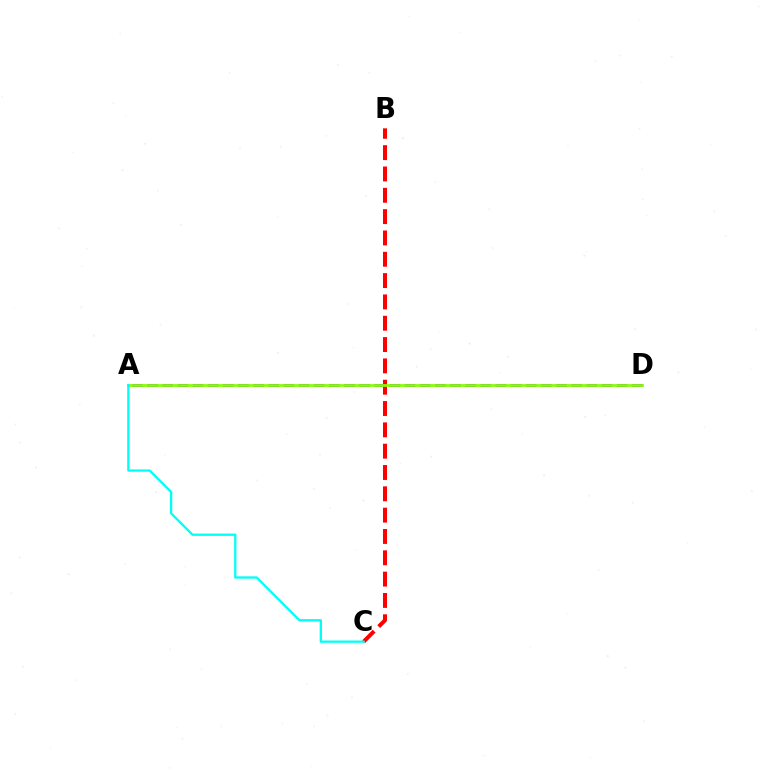{('A', 'D'): [{'color': '#7200ff', 'line_style': 'dashed', 'thickness': 2.06}, {'color': '#84ff00', 'line_style': 'solid', 'thickness': 1.97}], ('B', 'C'): [{'color': '#ff0000', 'line_style': 'dashed', 'thickness': 2.9}], ('A', 'C'): [{'color': '#00fff6', 'line_style': 'solid', 'thickness': 1.66}]}